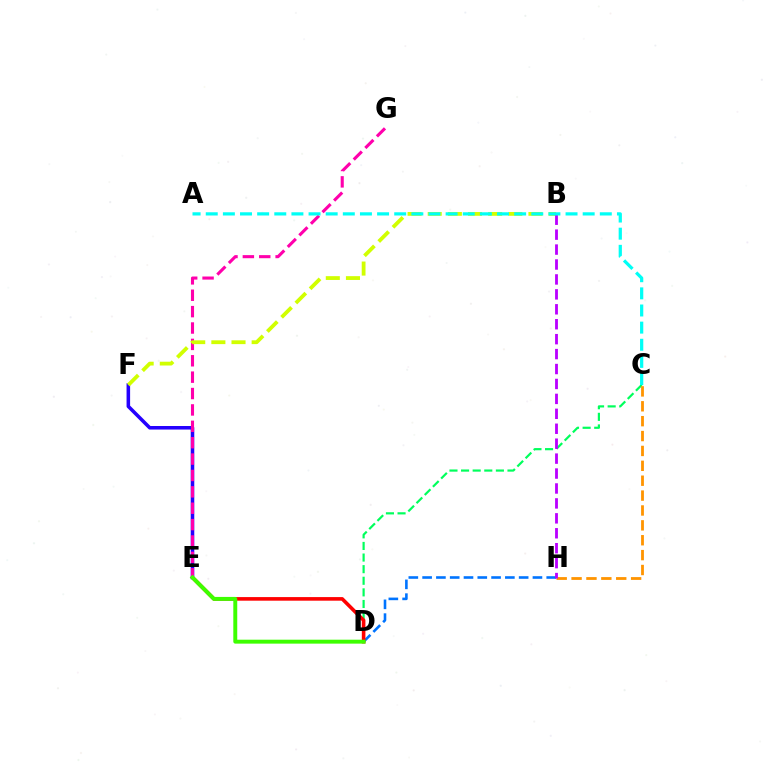{('E', 'F'): [{'color': '#2500ff', 'line_style': 'solid', 'thickness': 2.56}], ('C', 'D'): [{'color': '#00ff5c', 'line_style': 'dashed', 'thickness': 1.58}], ('D', 'H'): [{'color': '#0074ff', 'line_style': 'dashed', 'thickness': 1.87}], ('C', 'H'): [{'color': '#ff9400', 'line_style': 'dashed', 'thickness': 2.02}], ('D', 'E'): [{'color': '#ff0000', 'line_style': 'solid', 'thickness': 2.59}, {'color': '#3dff00', 'line_style': 'solid', 'thickness': 2.83}], ('E', 'G'): [{'color': '#ff00ac', 'line_style': 'dashed', 'thickness': 2.23}], ('B', 'F'): [{'color': '#d1ff00', 'line_style': 'dashed', 'thickness': 2.74}], ('B', 'H'): [{'color': '#b900ff', 'line_style': 'dashed', 'thickness': 2.03}], ('A', 'C'): [{'color': '#00fff6', 'line_style': 'dashed', 'thickness': 2.33}]}